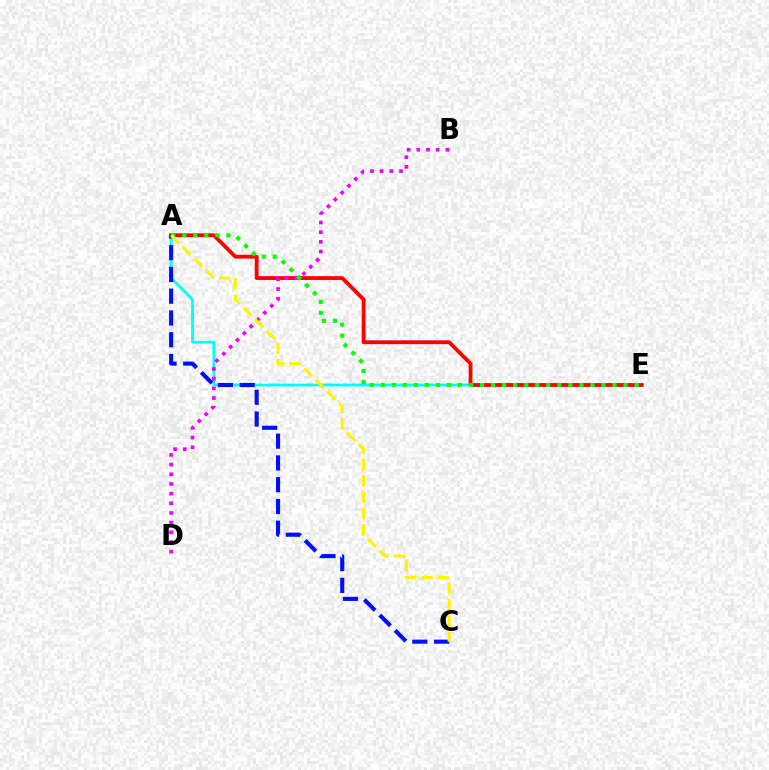{('A', 'E'): [{'color': '#00fff6', 'line_style': 'solid', 'thickness': 1.99}, {'color': '#ff0000', 'line_style': 'solid', 'thickness': 2.74}, {'color': '#08ff00', 'line_style': 'dotted', 'thickness': 3.0}], ('B', 'D'): [{'color': '#ee00ff', 'line_style': 'dotted', 'thickness': 2.63}], ('A', 'C'): [{'color': '#0010ff', 'line_style': 'dashed', 'thickness': 2.96}, {'color': '#fcf500', 'line_style': 'dashed', 'thickness': 2.23}]}